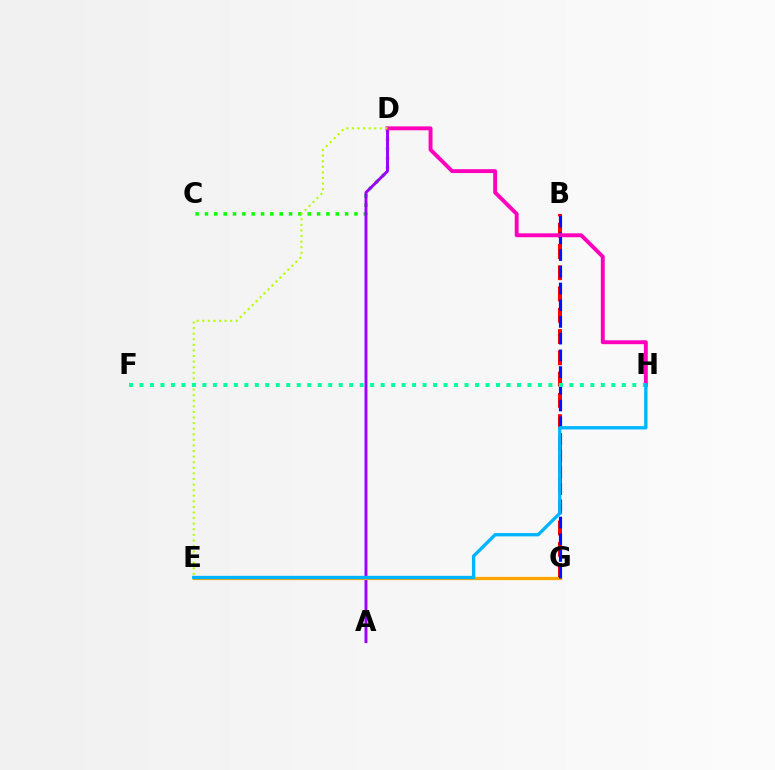{('B', 'G'): [{'color': '#ff0000', 'line_style': 'dashed', 'thickness': 2.89}, {'color': '#0010ff', 'line_style': 'dashed', 'thickness': 2.27}], ('C', 'D'): [{'color': '#08ff00', 'line_style': 'dotted', 'thickness': 2.54}], ('A', 'D'): [{'color': '#9b00ff', 'line_style': 'solid', 'thickness': 2.1}], ('E', 'G'): [{'color': '#ffa500', 'line_style': 'solid', 'thickness': 2.33}], ('D', 'H'): [{'color': '#ff00bd', 'line_style': 'solid', 'thickness': 2.81}], ('D', 'E'): [{'color': '#b3ff00', 'line_style': 'dotted', 'thickness': 1.52}], ('F', 'H'): [{'color': '#00ff9d', 'line_style': 'dotted', 'thickness': 2.85}], ('E', 'H'): [{'color': '#00b5ff', 'line_style': 'solid', 'thickness': 2.4}]}